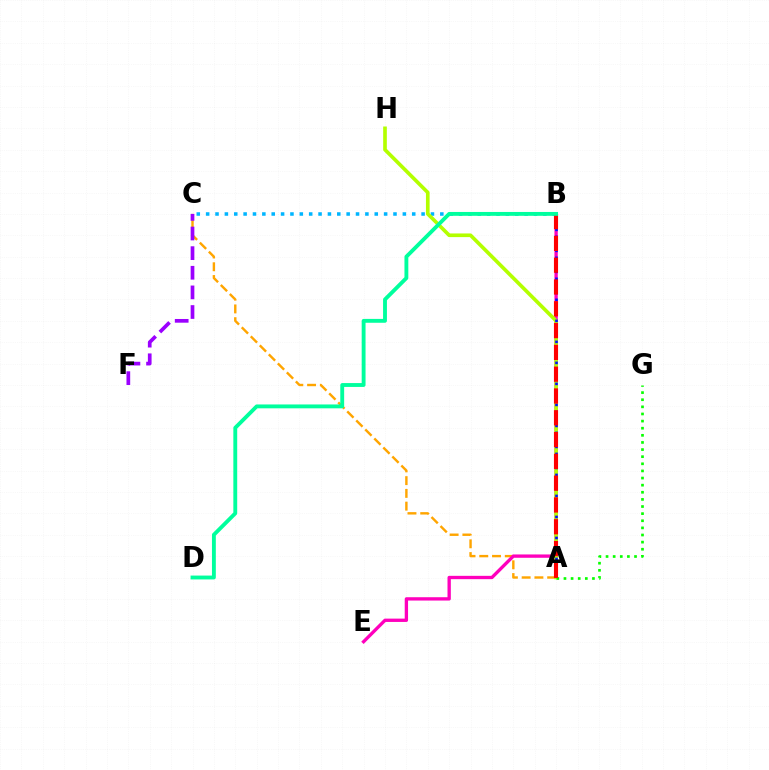{('A', 'C'): [{'color': '#ffa500', 'line_style': 'dashed', 'thickness': 1.73}], ('B', 'C'): [{'color': '#00b5ff', 'line_style': 'dotted', 'thickness': 2.55}], ('B', 'E'): [{'color': '#ff00bd', 'line_style': 'solid', 'thickness': 2.4}], ('A', 'H'): [{'color': '#b3ff00', 'line_style': 'solid', 'thickness': 2.63}], ('C', 'F'): [{'color': '#9b00ff', 'line_style': 'dashed', 'thickness': 2.67}], ('A', 'B'): [{'color': '#0010ff', 'line_style': 'dotted', 'thickness': 1.9}, {'color': '#ff0000', 'line_style': 'dashed', 'thickness': 2.96}], ('A', 'G'): [{'color': '#08ff00', 'line_style': 'dotted', 'thickness': 1.93}], ('B', 'D'): [{'color': '#00ff9d', 'line_style': 'solid', 'thickness': 2.78}]}